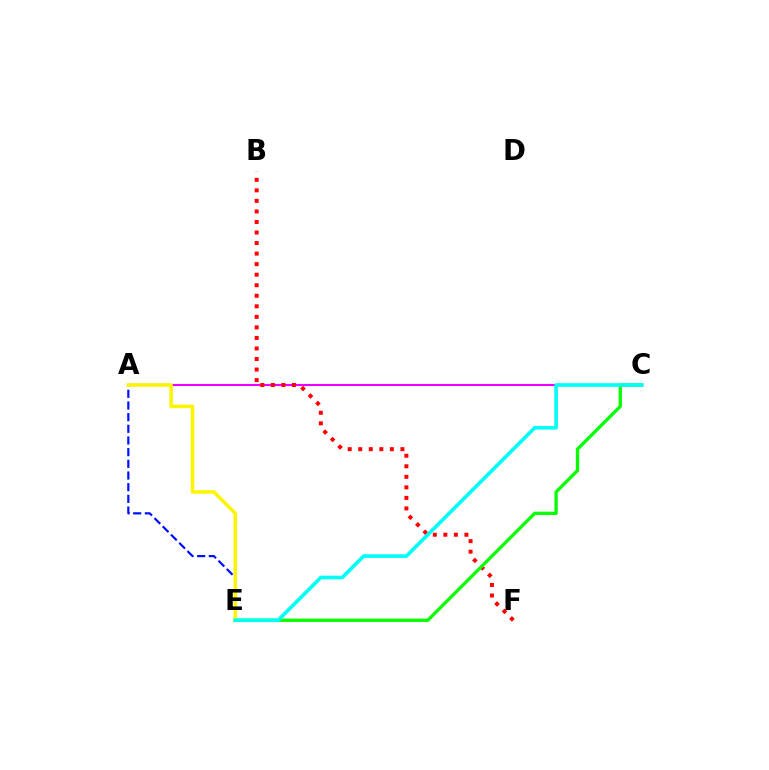{('A', 'C'): [{'color': '#ee00ff', 'line_style': 'solid', 'thickness': 1.51}], ('B', 'F'): [{'color': '#ff0000', 'line_style': 'dotted', 'thickness': 2.86}], ('C', 'E'): [{'color': '#08ff00', 'line_style': 'solid', 'thickness': 2.38}, {'color': '#00fff6', 'line_style': 'solid', 'thickness': 2.62}], ('A', 'E'): [{'color': '#0010ff', 'line_style': 'dashed', 'thickness': 1.59}, {'color': '#fcf500', 'line_style': 'solid', 'thickness': 2.54}]}